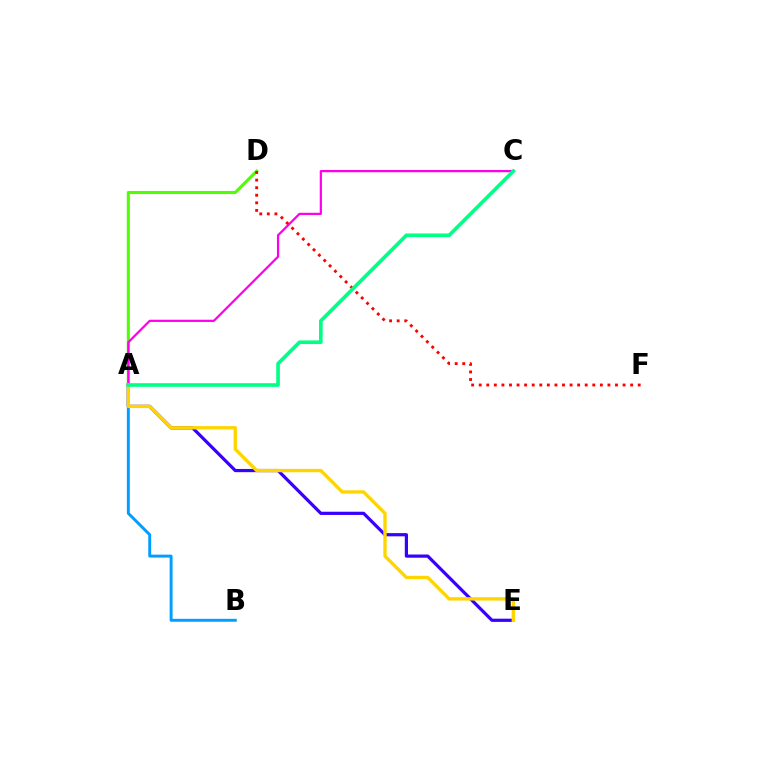{('A', 'D'): [{'color': '#4fff00', 'line_style': 'solid', 'thickness': 2.22}], ('A', 'C'): [{'color': '#ff00ed', 'line_style': 'solid', 'thickness': 1.6}, {'color': '#00ff86', 'line_style': 'solid', 'thickness': 2.61}], ('A', 'E'): [{'color': '#3700ff', 'line_style': 'solid', 'thickness': 2.31}, {'color': '#ffd500', 'line_style': 'solid', 'thickness': 2.41}], ('A', 'B'): [{'color': '#009eff', 'line_style': 'solid', 'thickness': 2.12}], ('D', 'F'): [{'color': '#ff0000', 'line_style': 'dotted', 'thickness': 2.06}]}